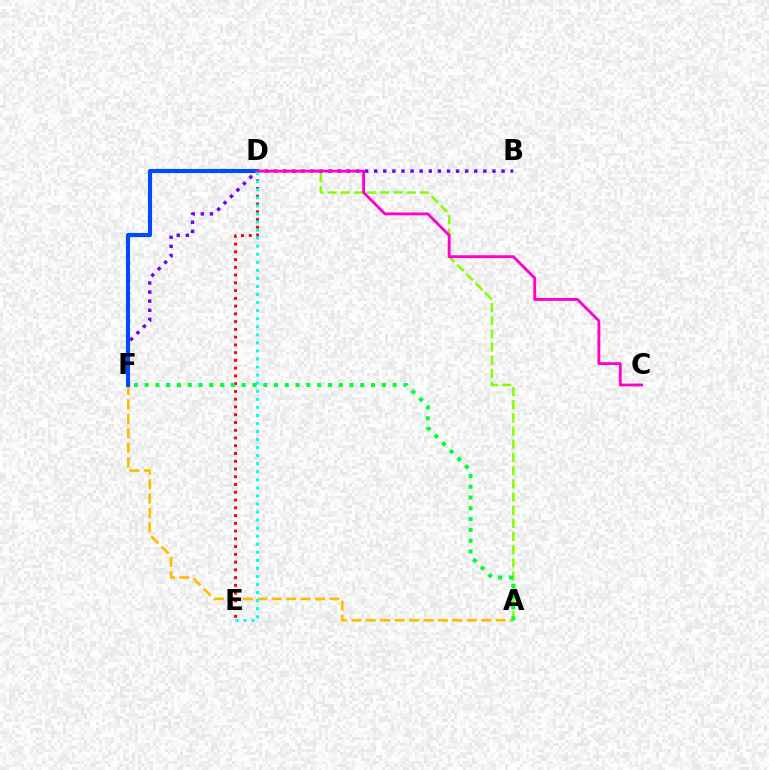{('B', 'F'): [{'color': '#7200ff', 'line_style': 'dotted', 'thickness': 2.47}], ('A', 'F'): [{'color': '#ffbd00', 'line_style': 'dashed', 'thickness': 1.96}, {'color': '#00ff39', 'line_style': 'dotted', 'thickness': 2.93}], ('D', 'F'): [{'color': '#004bff', 'line_style': 'solid', 'thickness': 2.95}], ('A', 'D'): [{'color': '#84ff00', 'line_style': 'dashed', 'thickness': 1.79}], ('C', 'D'): [{'color': '#ff00cf', 'line_style': 'solid', 'thickness': 2.05}], ('D', 'E'): [{'color': '#ff0000', 'line_style': 'dotted', 'thickness': 2.11}, {'color': '#00fff6', 'line_style': 'dotted', 'thickness': 2.19}]}